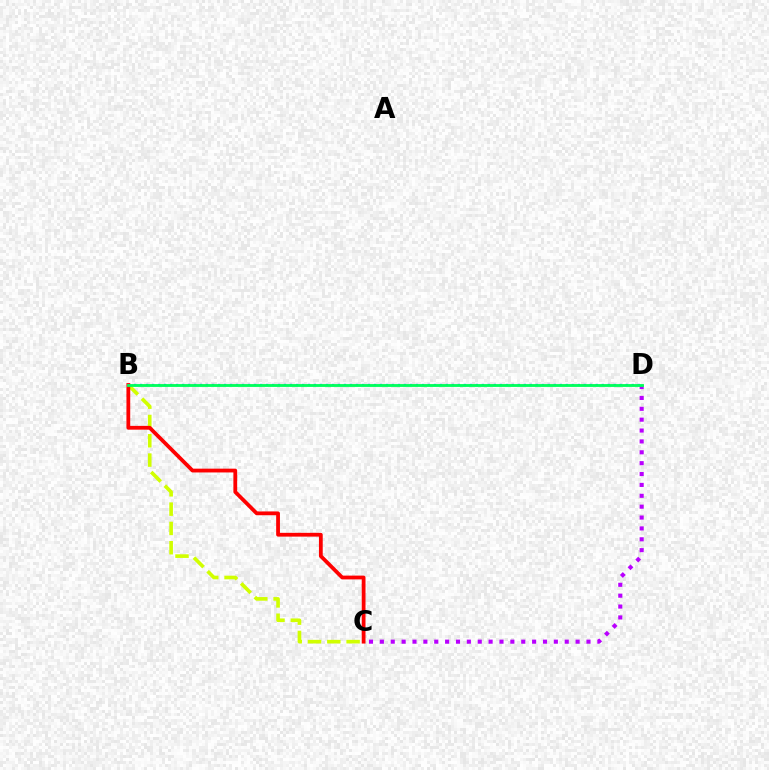{('B', 'C'): [{'color': '#d1ff00', 'line_style': 'dashed', 'thickness': 2.62}, {'color': '#ff0000', 'line_style': 'solid', 'thickness': 2.73}], ('C', 'D'): [{'color': '#b900ff', 'line_style': 'dotted', 'thickness': 2.95}], ('B', 'D'): [{'color': '#0074ff', 'line_style': 'dotted', 'thickness': 1.63}, {'color': '#00ff5c', 'line_style': 'solid', 'thickness': 2.05}]}